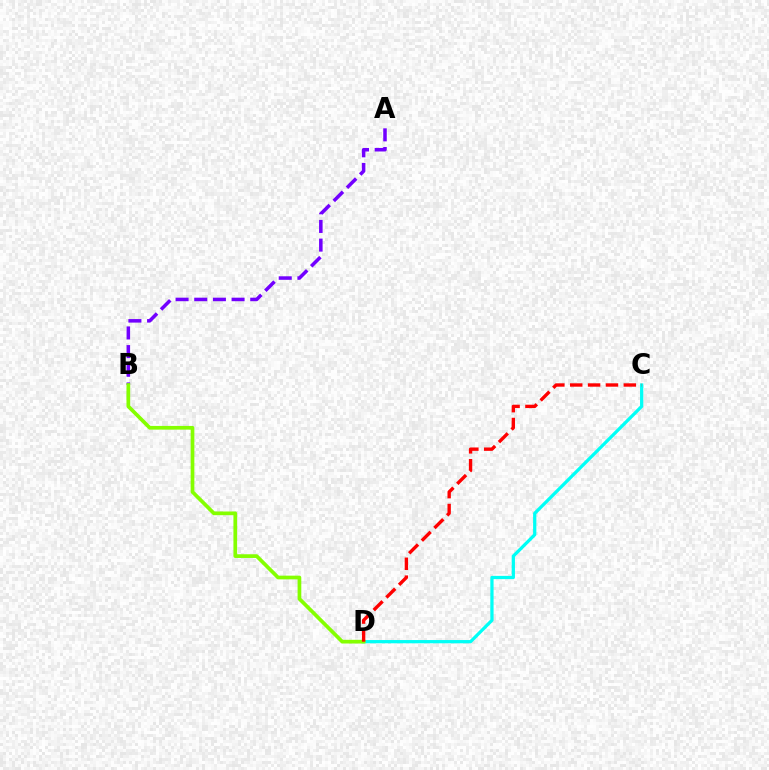{('C', 'D'): [{'color': '#00fff6', 'line_style': 'solid', 'thickness': 2.34}, {'color': '#ff0000', 'line_style': 'dashed', 'thickness': 2.43}], ('A', 'B'): [{'color': '#7200ff', 'line_style': 'dashed', 'thickness': 2.54}], ('B', 'D'): [{'color': '#84ff00', 'line_style': 'solid', 'thickness': 2.67}]}